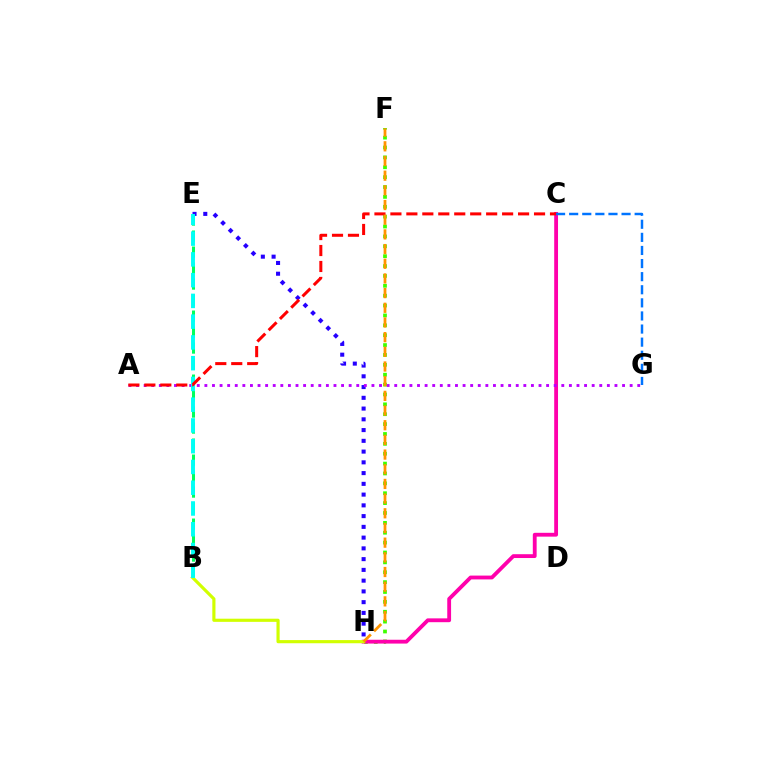{('F', 'H'): [{'color': '#3dff00', 'line_style': 'dotted', 'thickness': 2.68}, {'color': '#ff9400', 'line_style': 'dashed', 'thickness': 1.99}], ('C', 'H'): [{'color': '#ff00ac', 'line_style': 'solid', 'thickness': 2.75}], ('E', 'H'): [{'color': '#2500ff', 'line_style': 'dotted', 'thickness': 2.92}], ('B', 'E'): [{'color': '#00ff5c', 'line_style': 'dashed', 'thickness': 2.17}, {'color': '#00fff6', 'line_style': 'dashed', 'thickness': 2.82}], ('B', 'H'): [{'color': '#d1ff00', 'line_style': 'solid', 'thickness': 2.27}], ('A', 'G'): [{'color': '#b900ff', 'line_style': 'dotted', 'thickness': 2.06}], ('C', 'G'): [{'color': '#0074ff', 'line_style': 'dashed', 'thickness': 1.78}], ('A', 'C'): [{'color': '#ff0000', 'line_style': 'dashed', 'thickness': 2.17}]}